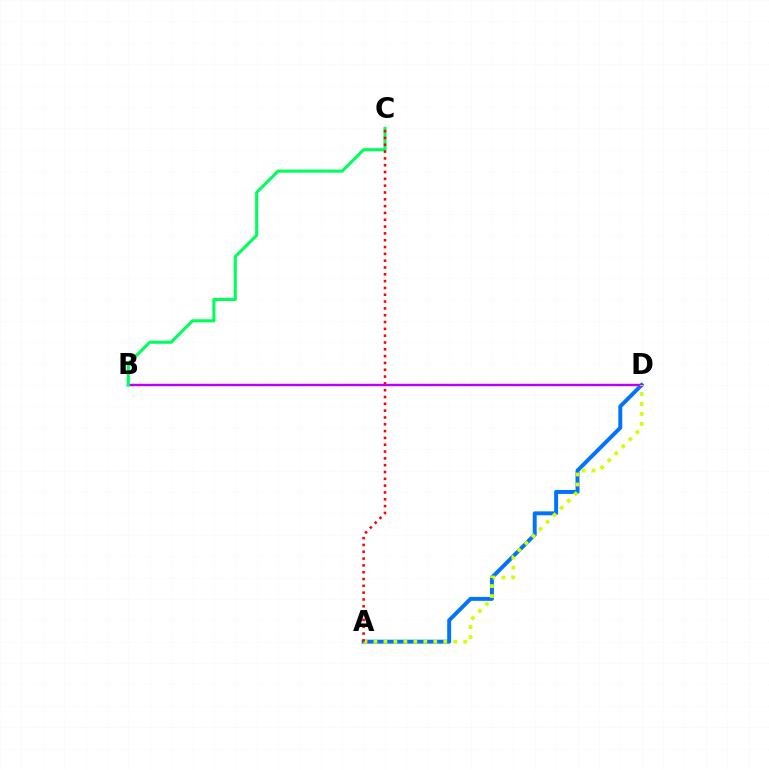{('A', 'D'): [{'color': '#0074ff', 'line_style': 'solid', 'thickness': 2.84}, {'color': '#d1ff00', 'line_style': 'dotted', 'thickness': 2.71}], ('B', 'D'): [{'color': '#b900ff', 'line_style': 'solid', 'thickness': 1.75}], ('B', 'C'): [{'color': '#00ff5c', 'line_style': 'solid', 'thickness': 2.24}], ('A', 'C'): [{'color': '#ff0000', 'line_style': 'dotted', 'thickness': 1.85}]}